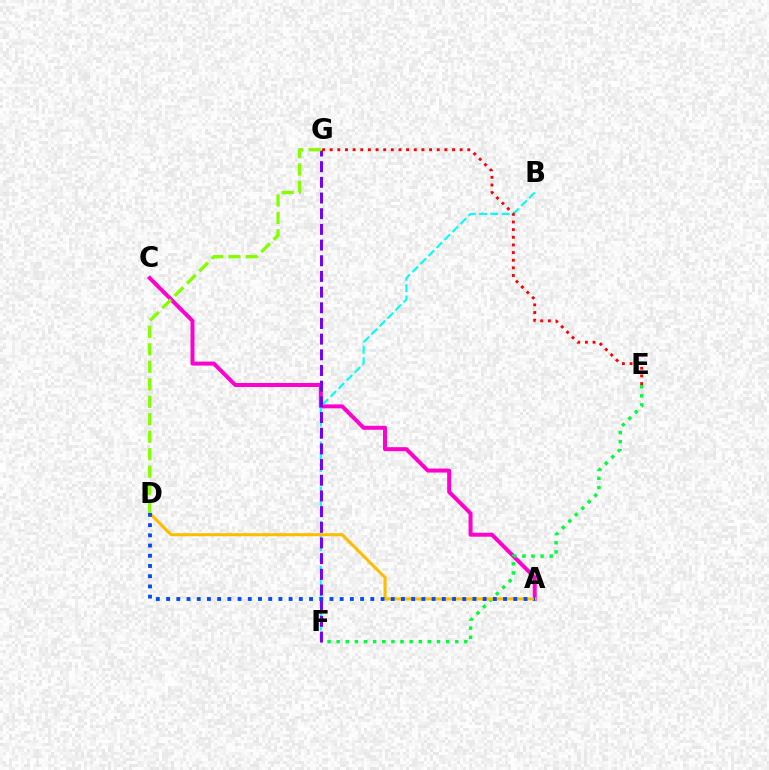{('A', 'C'): [{'color': '#ff00cf', 'line_style': 'solid', 'thickness': 2.87}], ('E', 'F'): [{'color': '#00ff39', 'line_style': 'dotted', 'thickness': 2.48}], ('B', 'F'): [{'color': '#00fff6', 'line_style': 'dashed', 'thickness': 1.54}], ('F', 'G'): [{'color': '#7200ff', 'line_style': 'dashed', 'thickness': 2.13}], ('A', 'D'): [{'color': '#ffbd00', 'line_style': 'solid', 'thickness': 2.22}, {'color': '#004bff', 'line_style': 'dotted', 'thickness': 2.77}], ('D', 'G'): [{'color': '#84ff00', 'line_style': 'dashed', 'thickness': 2.37}], ('E', 'G'): [{'color': '#ff0000', 'line_style': 'dotted', 'thickness': 2.08}]}